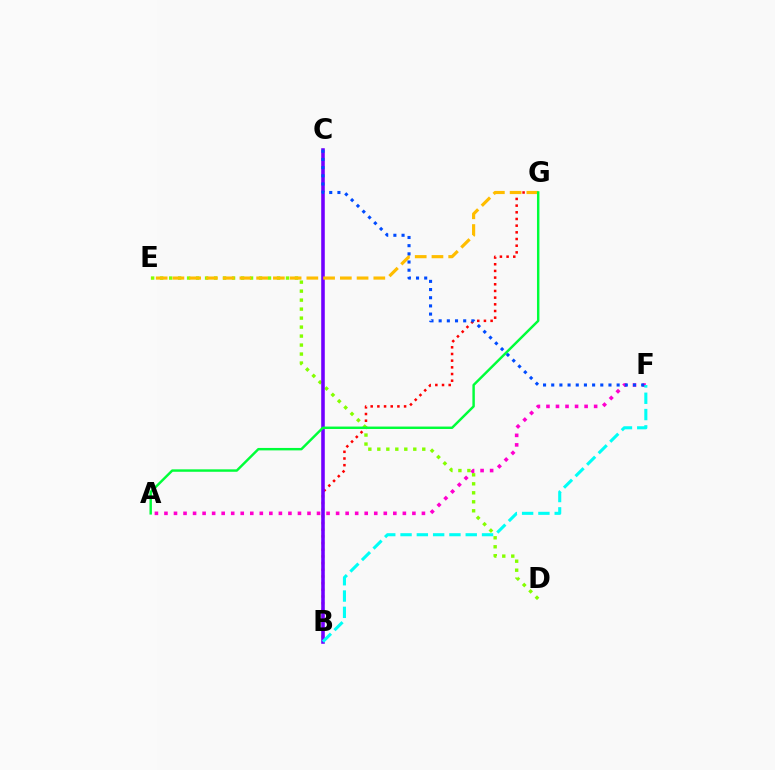{('A', 'F'): [{'color': '#ff00cf', 'line_style': 'dotted', 'thickness': 2.59}], ('B', 'G'): [{'color': '#ff0000', 'line_style': 'dotted', 'thickness': 1.81}], ('D', 'E'): [{'color': '#84ff00', 'line_style': 'dotted', 'thickness': 2.44}], ('B', 'C'): [{'color': '#7200ff', 'line_style': 'solid', 'thickness': 2.57}], ('E', 'G'): [{'color': '#ffbd00', 'line_style': 'dashed', 'thickness': 2.27}], ('B', 'F'): [{'color': '#00fff6', 'line_style': 'dashed', 'thickness': 2.21}], ('A', 'G'): [{'color': '#00ff39', 'line_style': 'solid', 'thickness': 1.76}], ('C', 'F'): [{'color': '#004bff', 'line_style': 'dotted', 'thickness': 2.22}]}